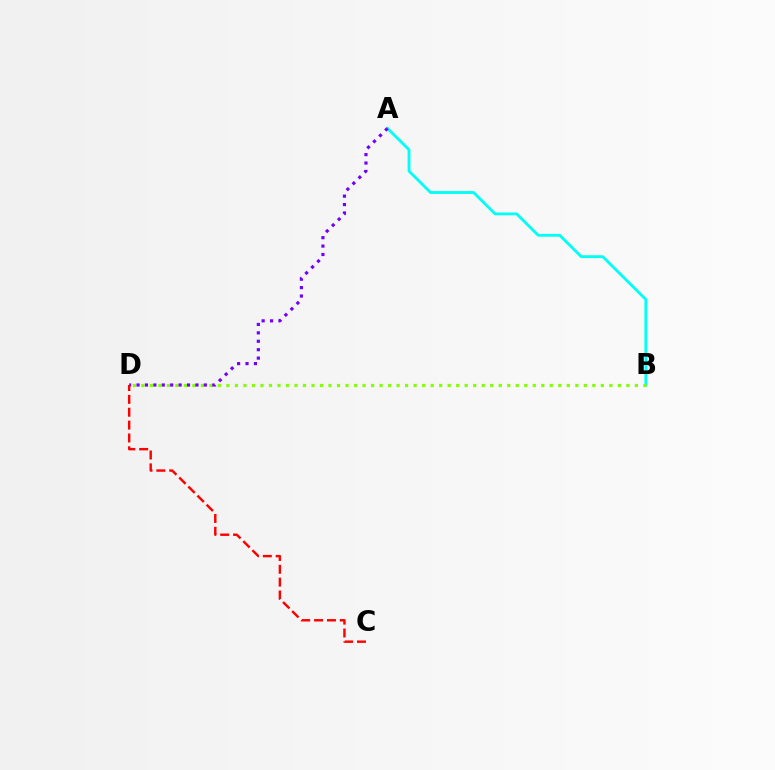{('A', 'B'): [{'color': '#00fff6', 'line_style': 'solid', 'thickness': 2.05}], ('B', 'D'): [{'color': '#84ff00', 'line_style': 'dotted', 'thickness': 2.31}], ('A', 'D'): [{'color': '#7200ff', 'line_style': 'dotted', 'thickness': 2.29}], ('C', 'D'): [{'color': '#ff0000', 'line_style': 'dashed', 'thickness': 1.75}]}